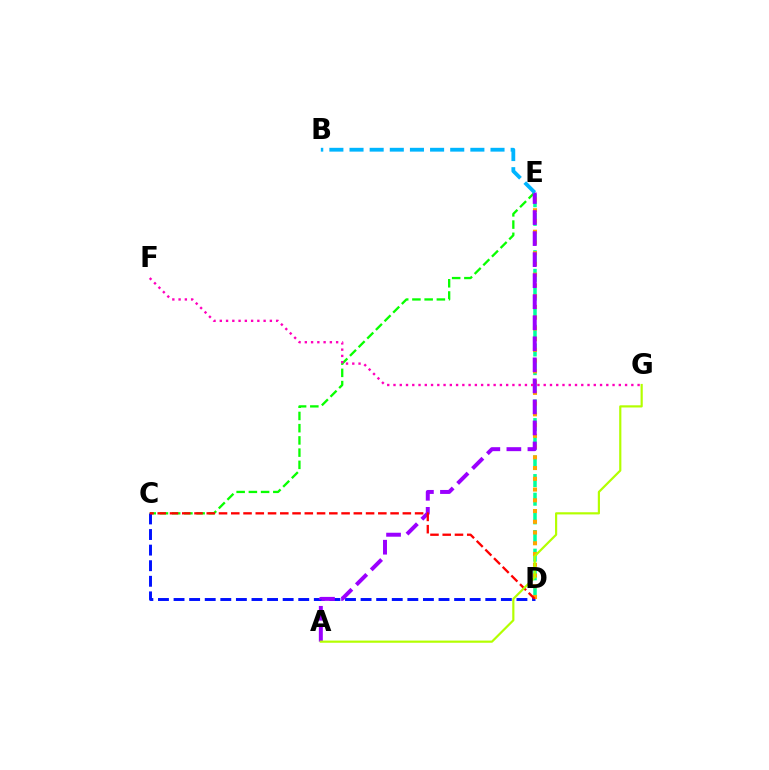{('D', 'E'): [{'color': '#00ff9d', 'line_style': 'dashed', 'thickness': 2.53}, {'color': '#ffa500', 'line_style': 'dotted', 'thickness': 2.92}], ('C', 'E'): [{'color': '#08ff00', 'line_style': 'dashed', 'thickness': 1.66}], ('C', 'D'): [{'color': '#0010ff', 'line_style': 'dashed', 'thickness': 2.12}, {'color': '#ff0000', 'line_style': 'dashed', 'thickness': 1.66}], ('A', 'E'): [{'color': '#9b00ff', 'line_style': 'dashed', 'thickness': 2.86}], ('B', 'E'): [{'color': '#00b5ff', 'line_style': 'dashed', 'thickness': 2.74}], ('A', 'G'): [{'color': '#b3ff00', 'line_style': 'solid', 'thickness': 1.57}], ('F', 'G'): [{'color': '#ff00bd', 'line_style': 'dotted', 'thickness': 1.7}]}